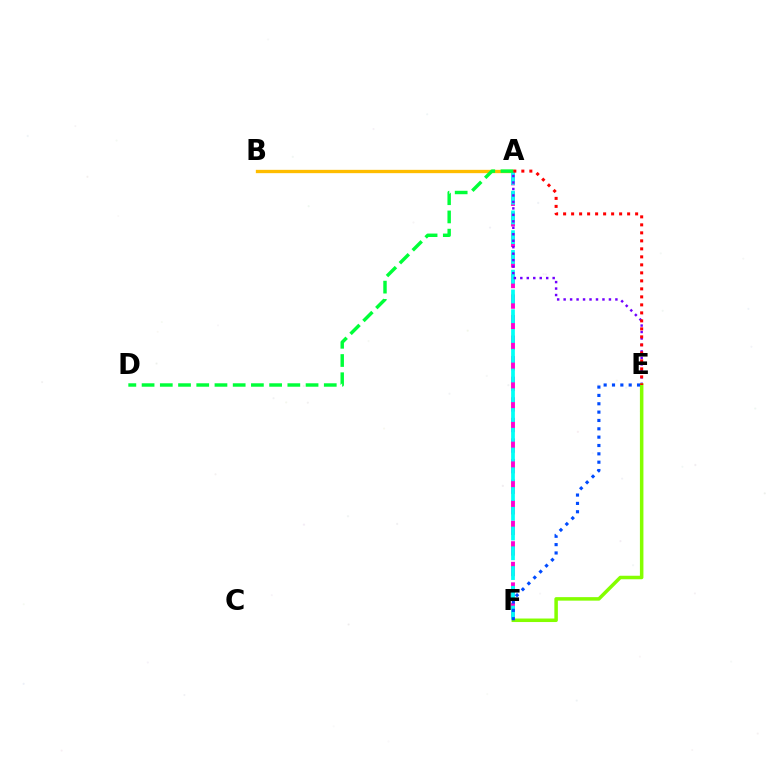{('A', 'B'): [{'color': '#ffbd00', 'line_style': 'solid', 'thickness': 2.39}], ('A', 'F'): [{'color': '#ff00cf', 'line_style': 'dashed', 'thickness': 2.79}, {'color': '#00fff6', 'line_style': 'dashed', 'thickness': 2.68}], ('A', 'E'): [{'color': '#7200ff', 'line_style': 'dotted', 'thickness': 1.76}, {'color': '#ff0000', 'line_style': 'dotted', 'thickness': 2.17}], ('E', 'F'): [{'color': '#84ff00', 'line_style': 'solid', 'thickness': 2.53}, {'color': '#004bff', 'line_style': 'dotted', 'thickness': 2.27}], ('A', 'D'): [{'color': '#00ff39', 'line_style': 'dashed', 'thickness': 2.48}]}